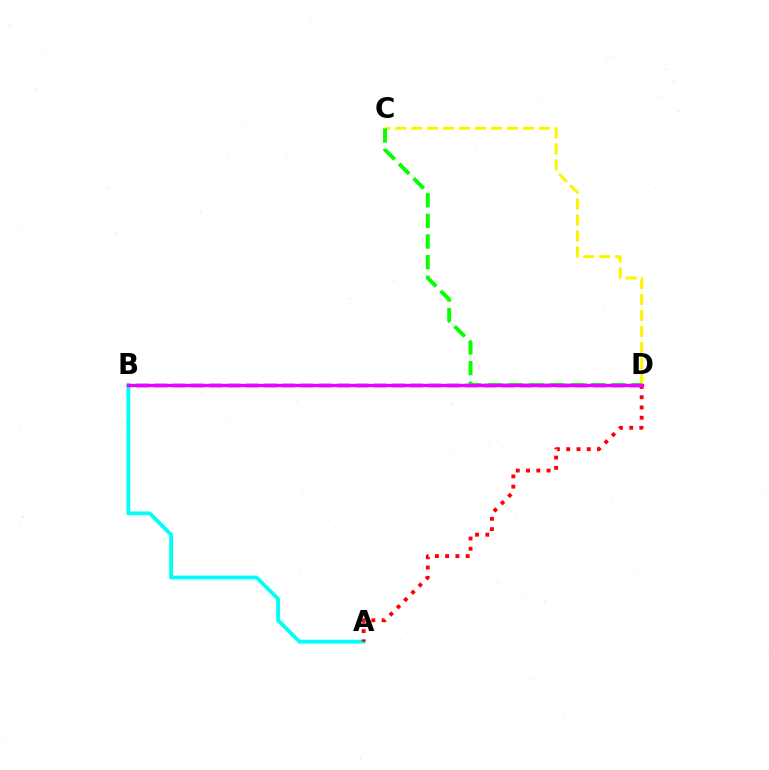{('B', 'D'): [{'color': '#0010ff', 'line_style': 'dashed', 'thickness': 2.48}, {'color': '#ee00ff', 'line_style': 'solid', 'thickness': 2.42}], ('A', 'B'): [{'color': '#00fff6', 'line_style': 'solid', 'thickness': 2.74}], ('C', 'D'): [{'color': '#fcf500', 'line_style': 'dashed', 'thickness': 2.17}, {'color': '#08ff00', 'line_style': 'dashed', 'thickness': 2.8}], ('A', 'D'): [{'color': '#ff0000', 'line_style': 'dotted', 'thickness': 2.79}]}